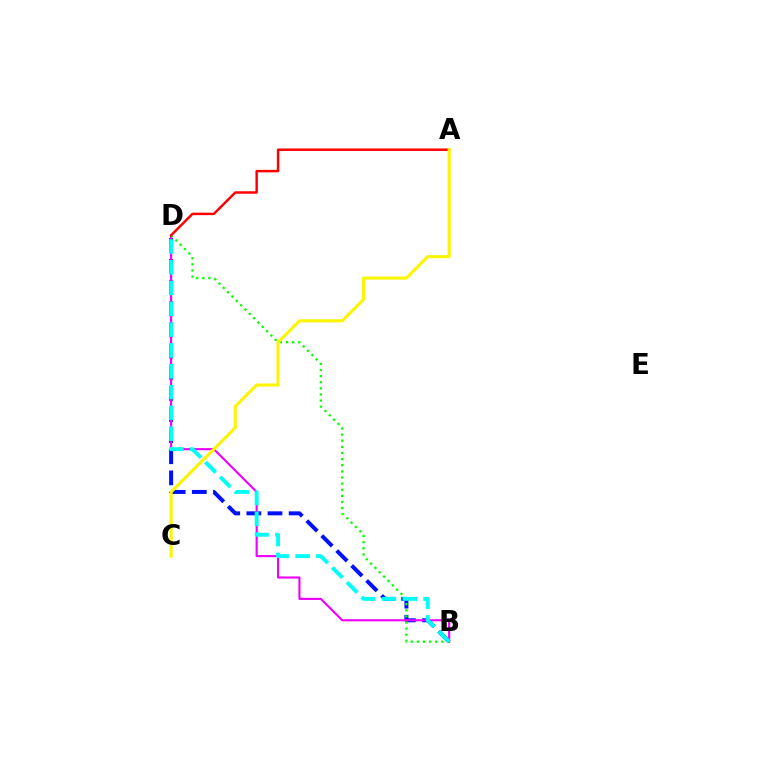{('B', 'D'): [{'color': '#0010ff', 'line_style': 'dashed', 'thickness': 2.87}, {'color': '#ee00ff', 'line_style': 'solid', 'thickness': 1.53}, {'color': '#08ff00', 'line_style': 'dotted', 'thickness': 1.66}, {'color': '#00fff6', 'line_style': 'dashed', 'thickness': 2.83}], ('A', 'D'): [{'color': '#ff0000', 'line_style': 'solid', 'thickness': 1.78}], ('A', 'C'): [{'color': '#fcf500', 'line_style': 'solid', 'thickness': 2.21}]}